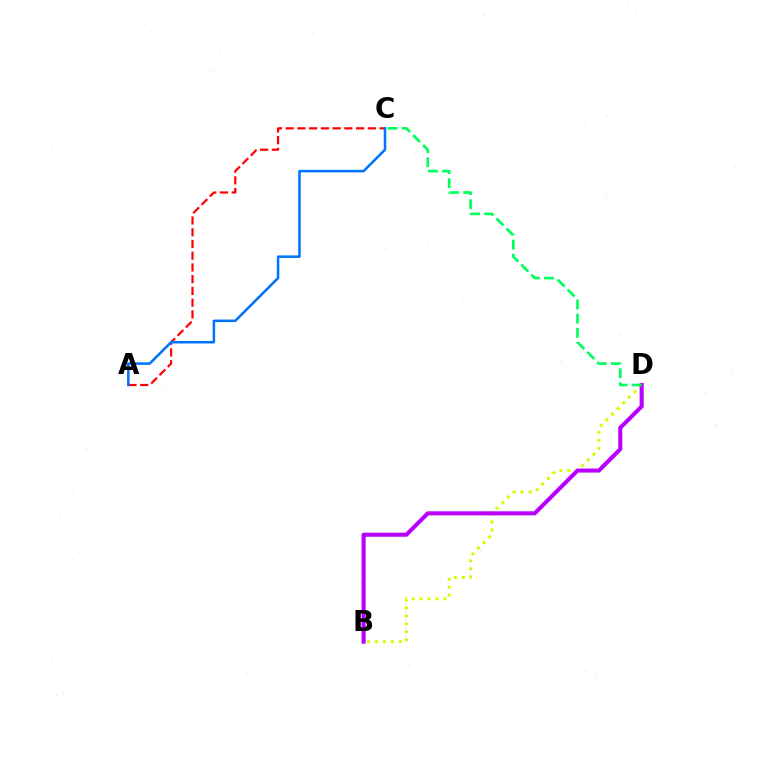{('A', 'C'): [{'color': '#ff0000', 'line_style': 'dashed', 'thickness': 1.59}, {'color': '#0074ff', 'line_style': 'solid', 'thickness': 1.82}], ('B', 'D'): [{'color': '#d1ff00', 'line_style': 'dotted', 'thickness': 2.16}, {'color': '#b900ff', 'line_style': 'solid', 'thickness': 2.93}], ('C', 'D'): [{'color': '#00ff5c', 'line_style': 'dashed', 'thickness': 1.92}]}